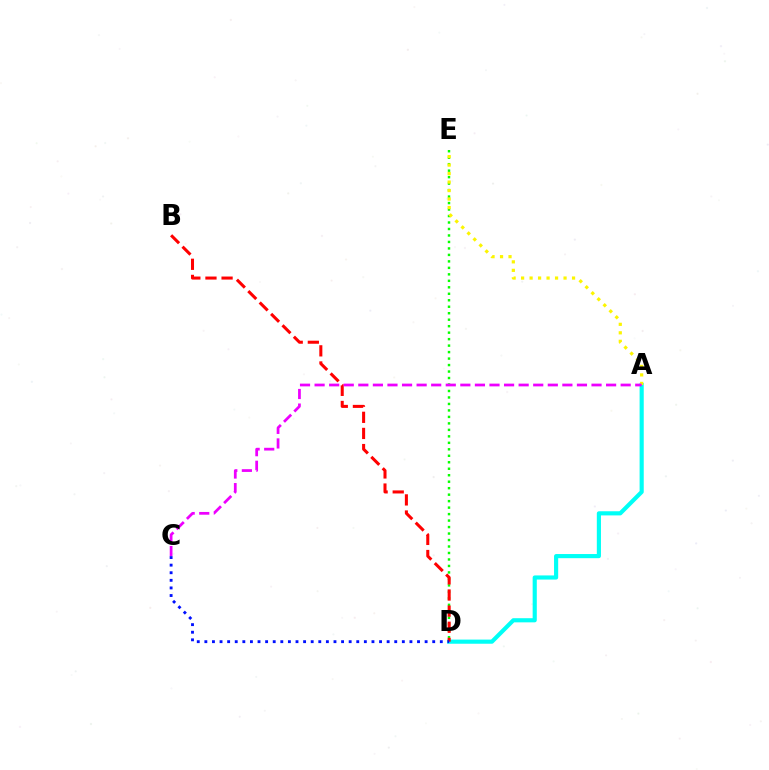{('D', 'E'): [{'color': '#08ff00', 'line_style': 'dotted', 'thickness': 1.76}], ('A', 'D'): [{'color': '#00fff6', 'line_style': 'solid', 'thickness': 2.98}], ('B', 'D'): [{'color': '#ff0000', 'line_style': 'dashed', 'thickness': 2.19}], ('C', 'D'): [{'color': '#0010ff', 'line_style': 'dotted', 'thickness': 2.06}], ('A', 'E'): [{'color': '#fcf500', 'line_style': 'dotted', 'thickness': 2.31}], ('A', 'C'): [{'color': '#ee00ff', 'line_style': 'dashed', 'thickness': 1.98}]}